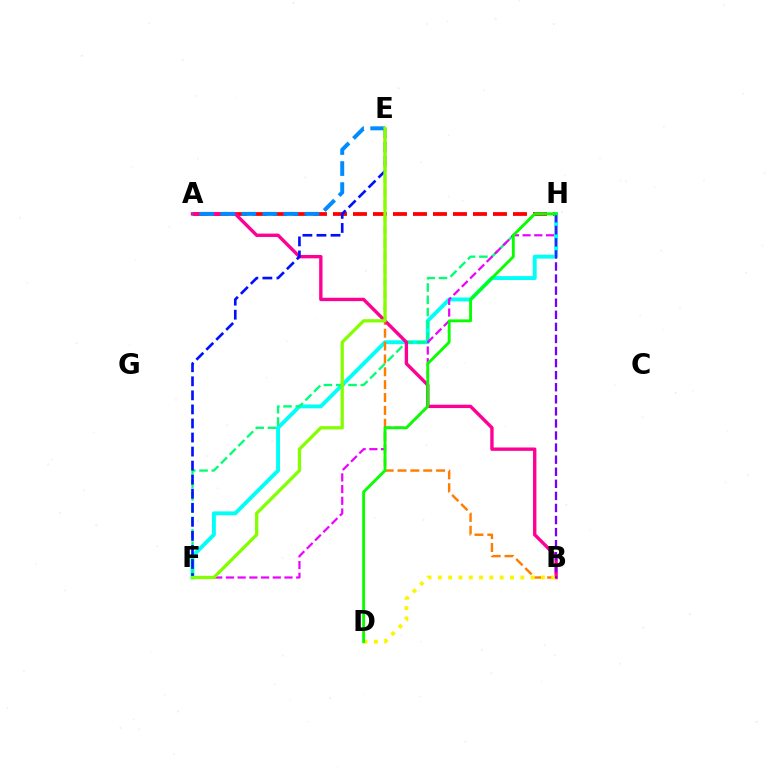{('A', 'H'): [{'color': '#ff0000', 'line_style': 'dashed', 'thickness': 2.72}], ('F', 'H'): [{'color': '#00fff6', 'line_style': 'solid', 'thickness': 2.8}, {'color': '#00ff74', 'line_style': 'dashed', 'thickness': 1.67}, {'color': '#ee00ff', 'line_style': 'dashed', 'thickness': 1.59}], ('B', 'E'): [{'color': '#ff7c00', 'line_style': 'dashed', 'thickness': 1.75}], ('A', 'B'): [{'color': '#ff0094', 'line_style': 'solid', 'thickness': 2.43}], ('A', 'E'): [{'color': '#008cff', 'line_style': 'dashed', 'thickness': 2.86}], ('B', 'D'): [{'color': '#fcf500', 'line_style': 'dotted', 'thickness': 2.8}], ('E', 'F'): [{'color': '#0010ff', 'line_style': 'dashed', 'thickness': 1.91}, {'color': '#84ff00', 'line_style': 'solid', 'thickness': 2.36}], ('B', 'H'): [{'color': '#7200ff', 'line_style': 'dashed', 'thickness': 1.64}], ('D', 'H'): [{'color': '#08ff00', 'line_style': 'solid', 'thickness': 2.06}]}